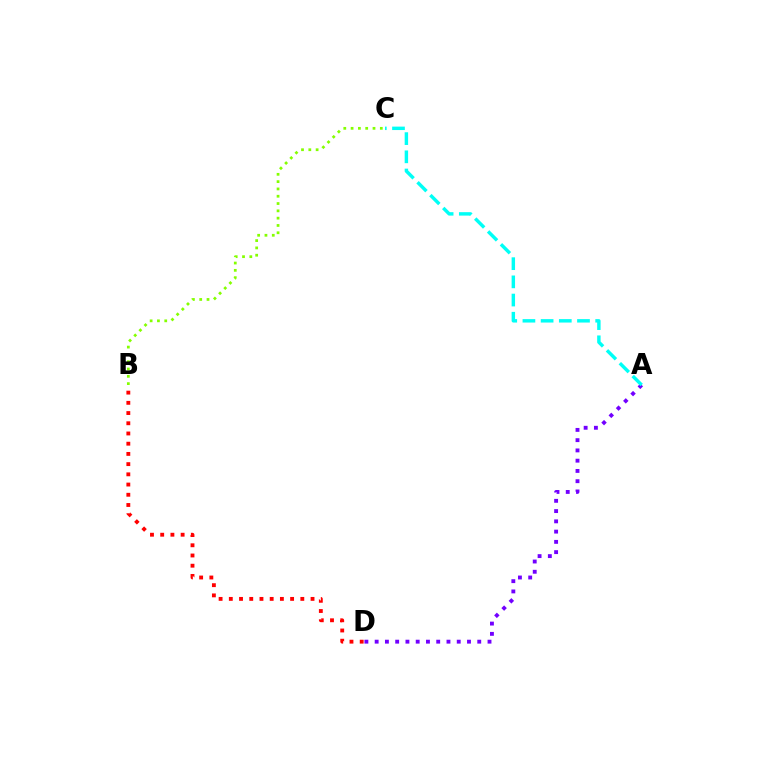{('B', 'C'): [{'color': '#84ff00', 'line_style': 'dotted', 'thickness': 1.98}], ('B', 'D'): [{'color': '#ff0000', 'line_style': 'dotted', 'thickness': 2.78}], ('A', 'D'): [{'color': '#7200ff', 'line_style': 'dotted', 'thickness': 2.79}], ('A', 'C'): [{'color': '#00fff6', 'line_style': 'dashed', 'thickness': 2.47}]}